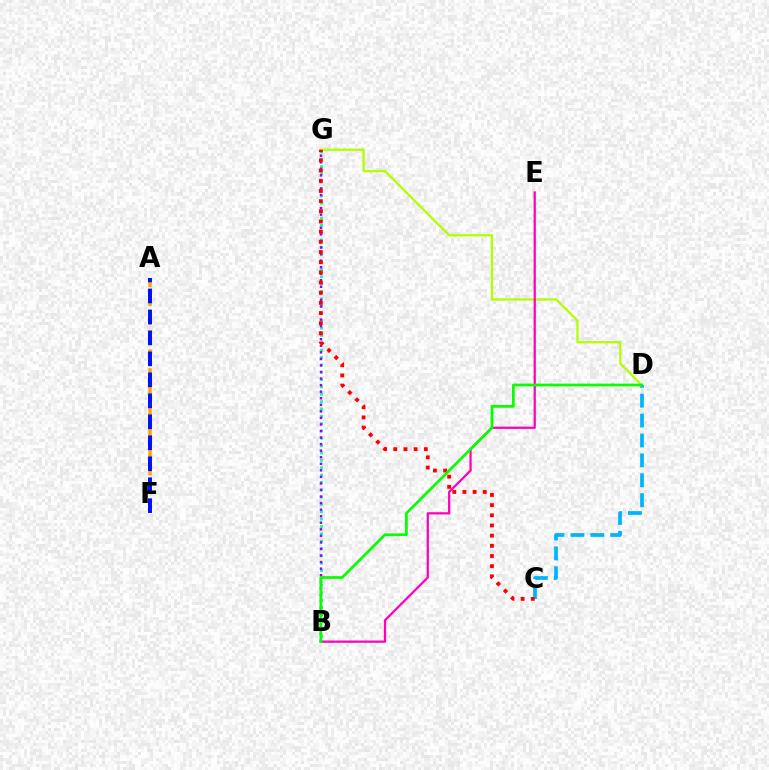{('A', 'F'): [{'color': '#ffa500', 'line_style': 'dashed', 'thickness': 2.56}, {'color': '#0010ff', 'line_style': 'dashed', 'thickness': 2.85}], ('B', 'G'): [{'color': '#00ff9d', 'line_style': 'dotted', 'thickness': 2.0}, {'color': '#9b00ff', 'line_style': 'dotted', 'thickness': 1.78}], ('D', 'G'): [{'color': '#b3ff00', 'line_style': 'solid', 'thickness': 1.65}], ('B', 'E'): [{'color': '#ff00bd', 'line_style': 'solid', 'thickness': 1.61}], ('C', 'D'): [{'color': '#00b5ff', 'line_style': 'dashed', 'thickness': 2.7}], ('C', 'G'): [{'color': '#ff0000', 'line_style': 'dotted', 'thickness': 2.76}], ('B', 'D'): [{'color': '#08ff00', 'line_style': 'solid', 'thickness': 1.97}]}